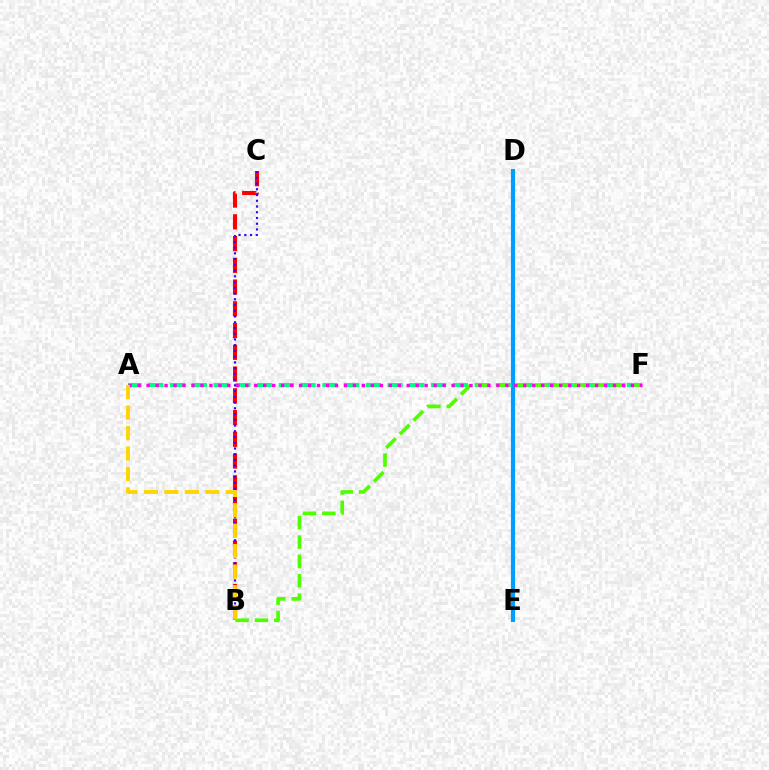{('B', 'C'): [{'color': '#ff0000', 'line_style': 'dashed', 'thickness': 2.95}, {'color': '#3700ff', 'line_style': 'dotted', 'thickness': 1.56}], ('D', 'E'): [{'color': '#009eff', 'line_style': 'solid', 'thickness': 2.98}], ('A', 'F'): [{'color': '#00ff86', 'line_style': 'dashed', 'thickness': 2.96}, {'color': '#ff00ed', 'line_style': 'dotted', 'thickness': 2.44}], ('B', 'F'): [{'color': '#4fff00', 'line_style': 'dashed', 'thickness': 2.63}], ('A', 'B'): [{'color': '#ffd500', 'line_style': 'dashed', 'thickness': 2.78}]}